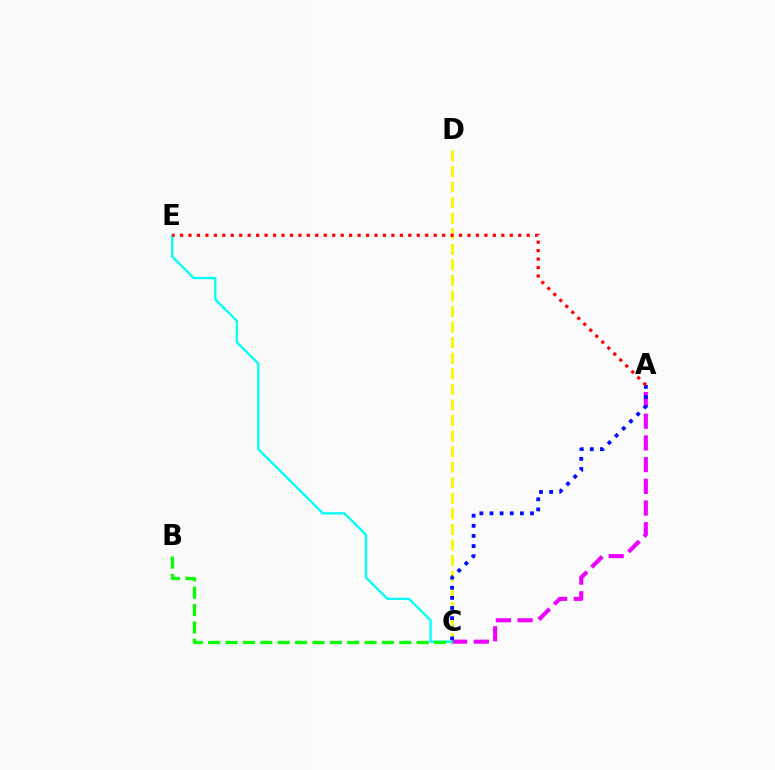{('C', 'D'): [{'color': '#fcf500', 'line_style': 'dashed', 'thickness': 2.11}], ('A', 'C'): [{'color': '#ee00ff', 'line_style': 'dashed', 'thickness': 2.95}, {'color': '#0010ff', 'line_style': 'dotted', 'thickness': 2.75}], ('C', 'E'): [{'color': '#00fff6', 'line_style': 'solid', 'thickness': 1.68}], ('A', 'E'): [{'color': '#ff0000', 'line_style': 'dotted', 'thickness': 2.3}], ('B', 'C'): [{'color': '#08ff00', 'line_style': 'dashed', 'thickness': 2.36}]}